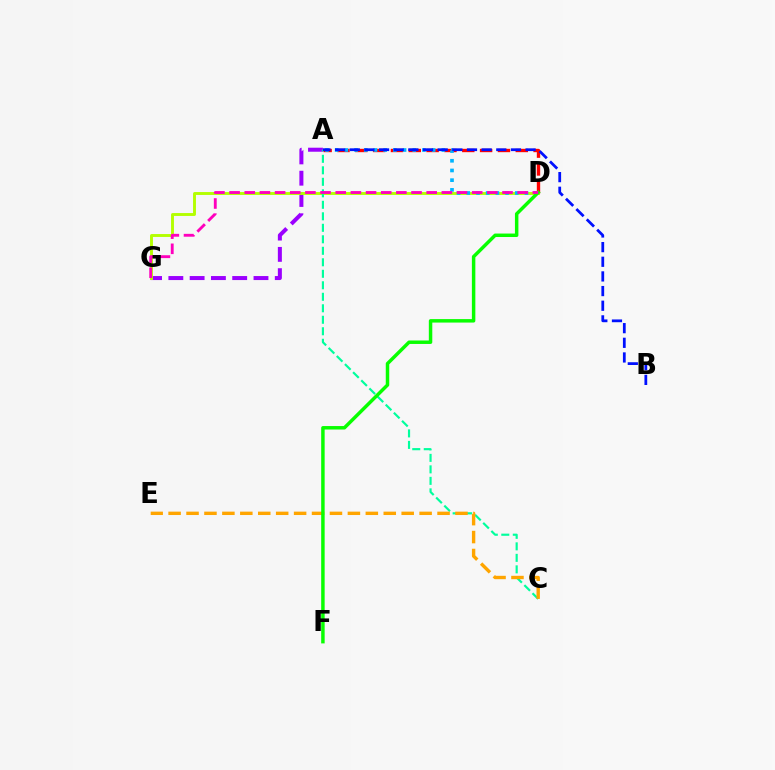{('A', 'G'): [{'color': '#9b00ff', 'line_style': 'dashed', 'thickness': 2.89}], ('A', 'D'): [{'color': '#ff0000', 'line_style': 'dashed', 'thickness': 2.42}, {'color': '#00b5ff', 'line_style': 'dotted', 'thickness': 2.64}], ('D', 'G'): [{'color': '#b3ff00', 'line_style': 'solid', 'thickness': 2.09}, {'color': '#ff00bd', 'line_style': 'dashed', 'thickness': 2.06}], ('A', 'C'): [{'color': '#00ff9d', 'line_style': 'dashed', 'thickness': 1.56}], ('C', 'E'): [{'color': '#ffa500', 'line_style': 'dashed', 'thickness': 2.44}], ('D', 'F'): [{'color': '#08ff00', 'line_style': 'solid', 'thickness': 2.5}], ('A', 'B'): [{'color': '#0010ff', 'line_style': 'dashed', 'thickness': 1.99}]}